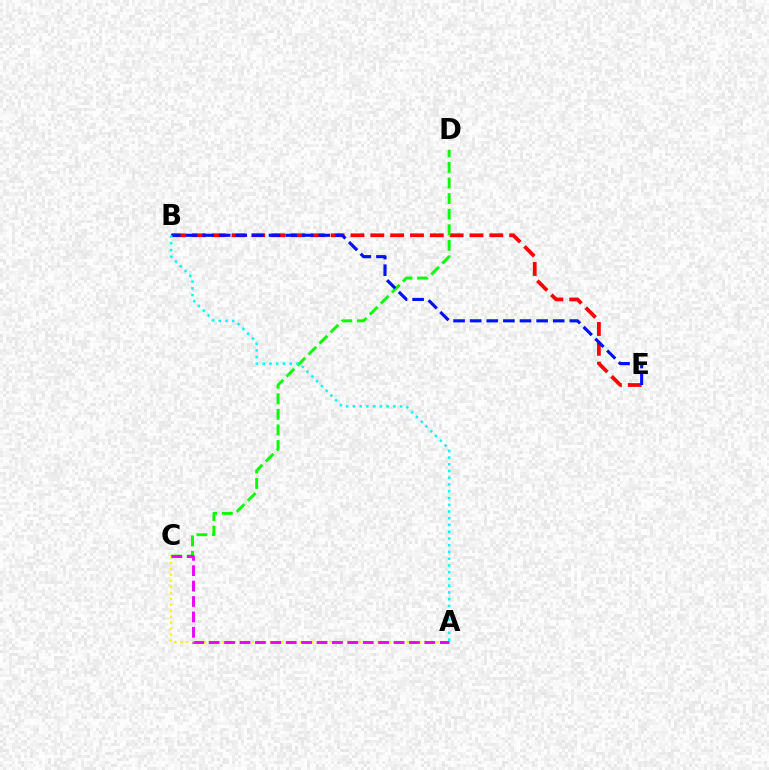{('B', 'E'): [{'color': '#ff0000', 'line_style': 'dashed', 'thickness': 2.69}, {'color': '#0010ff', 'line_style': 'dashed', 'thickness': 2.26}], ('C', 'D'): [{'color': '#08ff00', 'line_style': 'dashed', 'thickness': 2.12}], ('A', 'C'): [{'color': '#fcf500', 'line_style': 'dotted', 'thickness': 1.62}, {'color': '#ee00ff', 'line_style': 'dashed', 'thickness': 2.09}], ('A', 'B'): [{'color': '#00fff6', 'line_style': 'dotted', 'thickness': 1.83}]}